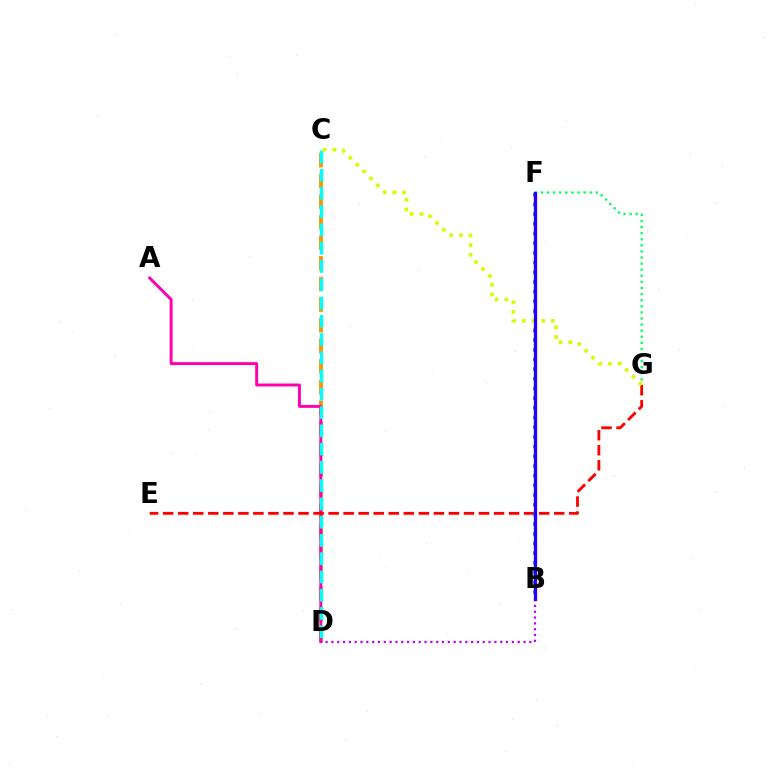{('C', 'D'): [{'color': '#ff9400', 'line_style': 'dashed', 'thickness': 2.8}, {'color': '#00fff6', 'line_style': 'dashed', 'thickness': 2.48}], ('A', 'D'): [{'color': '#ff00ac', 'line_style': 'solid', 'thickness': 2.11}], ('F', 'G'): [{'color': '#00ff5c', 'line_style': 'dotted', 'thickness': 1.65}], ('B', 'D'): [{'color': '#b900ff', 'line_style': 'dotted', 'thickness': 1.58}], ('E', 'G'): [{'color': '#ff0000', 'line_style': 'dashed', 'thickness': 2.04}], ('B', 'F'): [{'color': '#0074ff', 'line_style': 'dotted', 'thickness': 2.63}, {'color': '#3dff00', 'line_style': 'dotted', 'thickness': 2.07}, {'color': '#2500ff', 'line_style': 'solid', 'thickness': 2.35}], ('C', 'G'): [{'color': '#d1ff00', 'line_style': 'dotted', 'thickness': 2.64}]}